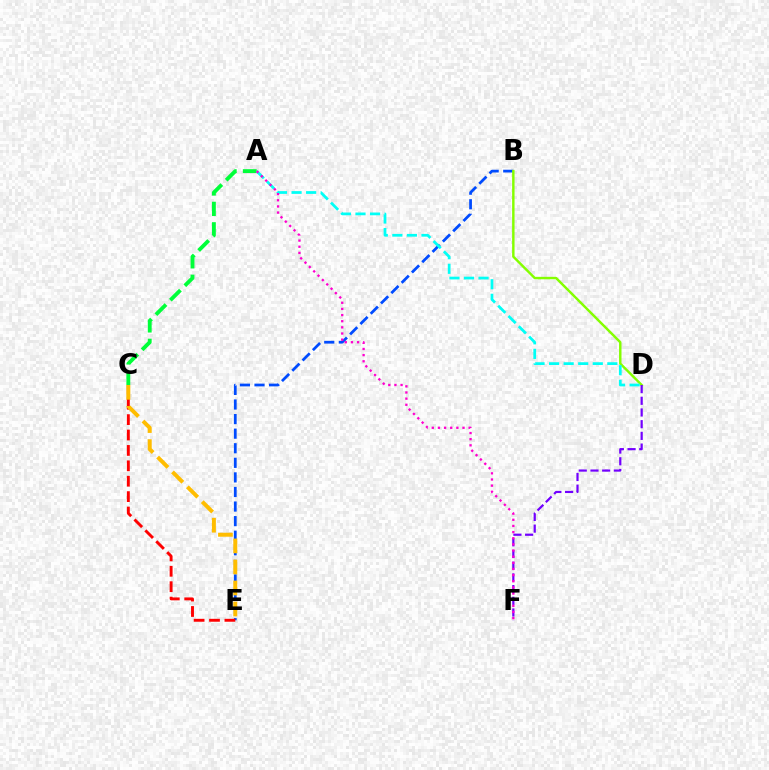{('B', 'E'): [{'color': '#004bff', 'line_style': 'dashed', 'thickness': 1.98}], ('A', 'C'): [{'color': '#00ff39', 'line_style': 'dashed', 'thickness': 2.78}], ('C', 'E'): [{'color': '#ff0000', 'line_style': 'dashed', 'thickness': 2.09}, {'color': '#ffbd00', 'line_style': 'dashed', 'thickness': 2.86}], ('B', 'D'): [{'color': '#84ff00', 'line_style': 'solid', 'thickness': 1.75}], ('A', 'D'): [{'color': '#00fff6', 'line_style': 'dashed', 'thickness': 1.98}], ('D', 'F'): [{'color': '#7200ff', 'line_style': 'dashed', 'thickness': 1.59}], ('A', 'F'): [{'color': '#ff00cf', 'line_style': 'dotted', 'thickness': 1.67}]}